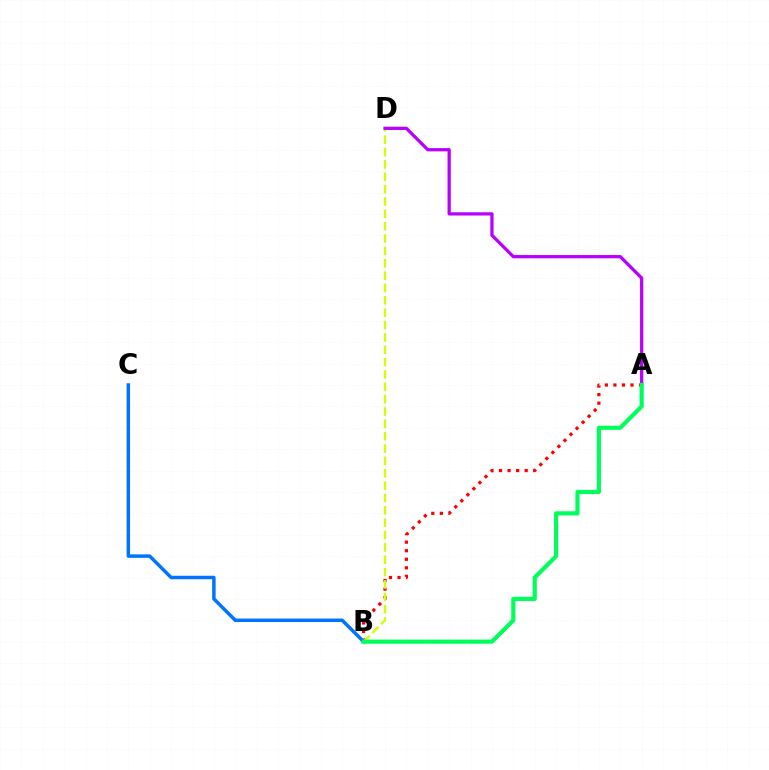{('A', 'B'): [{'color': '#ff0000', 'line_style': 'dotted', 'thickness': 2.32}, {'color': '#00ff5c', 'line_style': 'solid', 'thickness': 3.0}], ('B', 'D'): [{'color': '#d1ff00', 'line_style': 'dashed', 'thickness': 1.68}], ('B', 'C'): [{'color': '#0074ff', 'line_style': 'solid', 'thickness': 2.5}], ('A', 'D'): [{'color': '#b900ff', 'line_style': 'solid', 'thickness': 2.34}]}